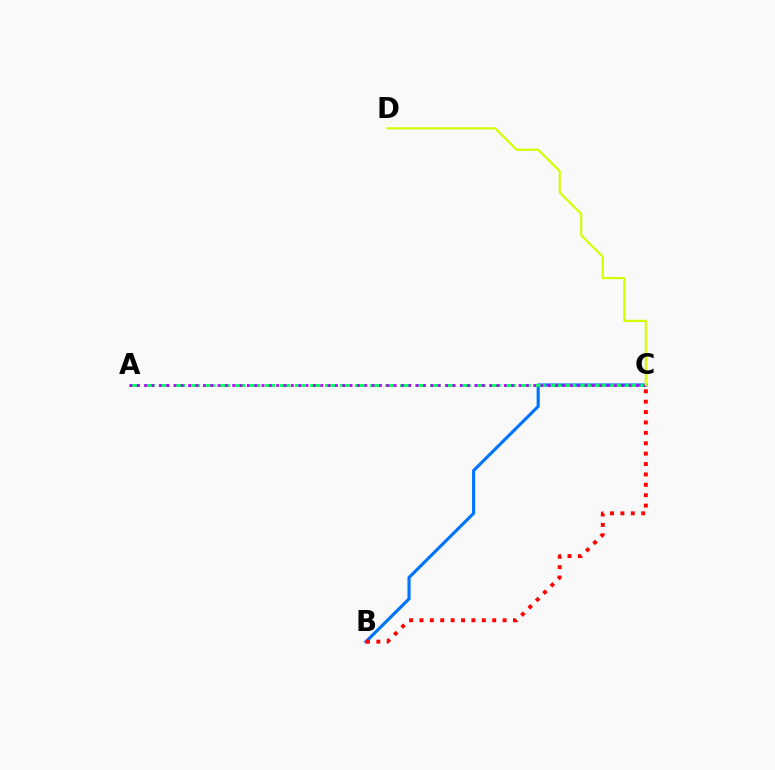{('B', 'C'): [{'color': '#0074ff', 'line_style': 'solid', 'thickness': 2.27}, {'color': '#ff0000', 'line_style': 'dotted', 'thickness': 2.82}], ('A', 'C'): [{'color': '#00ff5c', 'line_style': 'dashed', 'thickness': 2.04}, {'color': '#b900ff', 'line_style': 'dotted', 'thickness': 1.99}], ('C', 'D'): [{'color': '#d1ff00', 'line_style': 'solid', 'thickness': 1.56}]}